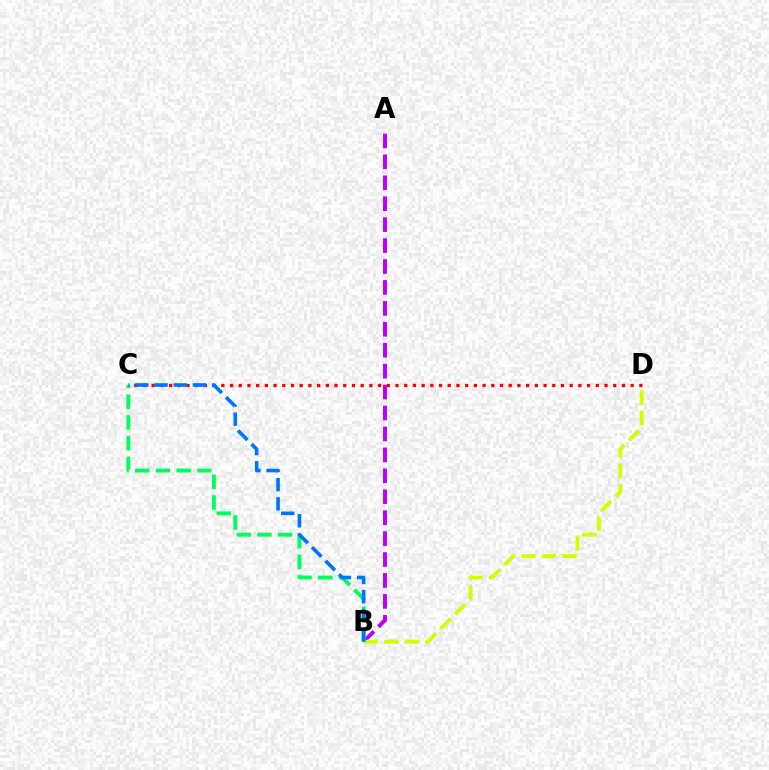{('A', 'B'): [{'color': '#b900ff', 'line_style': 'dashed', 'thickness': 2.84}], ('C', 'D'): [{'color': '#ff0000', 'line_style': 'dotted', 'thickness': 2.37}], ('B', 'D'): [{'color': '#d1ff00', 'line_style': 'dashed', 'thickness': 2.79}], ('B', 'C'): [{'color': '#00ff5c', 'line_style': 'dashed', 'thickness': 2.81}, {'color': '#0074ff', 'line_style': 'dashed', 'thickness': 2.6}]}